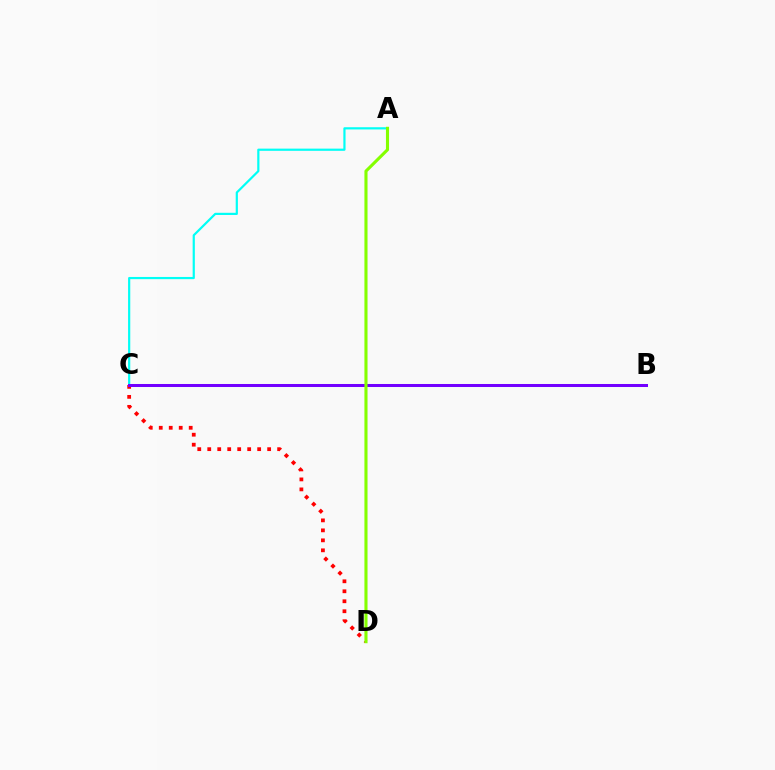{('C', 'D'): [{'color': '#ff0000', 'line_style': 'dotted', 'thickness': 2.71}], ('A', 'C'): [{'color': '#00fff6', 'line_style': 'solid', 'thickness': 1.58}], ('B', 'C'): [{'color': '#7200ff', 'line_style': 'solid', 'thickness': 2.17}], ('A', 'D'): [{'color': '#84ff00', 'line_style': 'solid', 'thickness': 2.24}]}